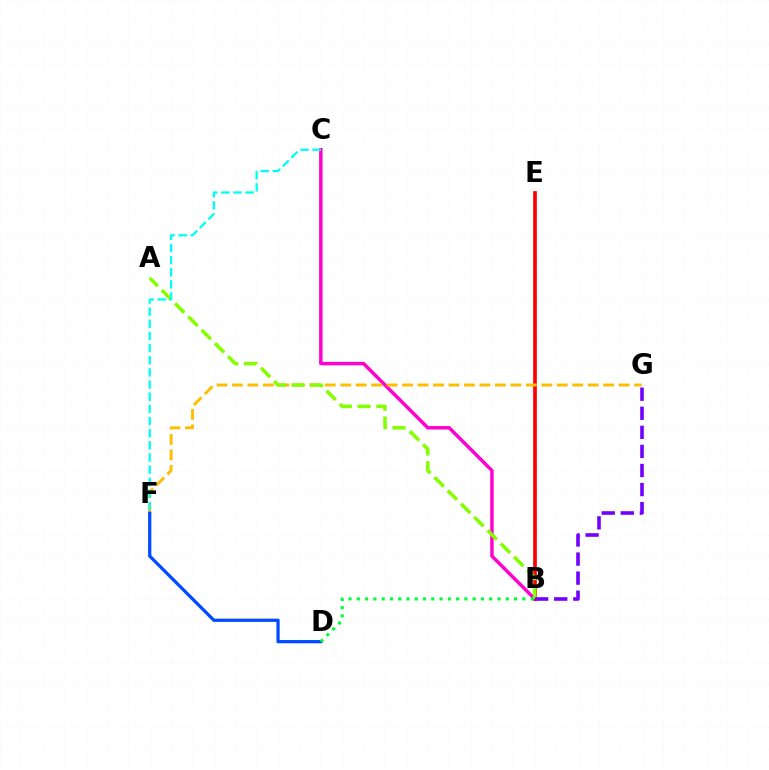{('B', 'C'): [{'color': '#ff00cf', 'line_style': 'solid', 'thickness': 2.47}], ('B', 'E'): [{'color': '#ff0000', 'line_style': 'solid', 'thickness': 2.65}], ('F', 'G'): [{'color': '#ffbd00', 'line_style': 'dashed', 'thickness': 2.1}], ('A', 'B'): [{'color': '#84ff00', 'line_style': 'dashed', 'thickness': 2.55}], ('B', 'G'): [{'color': '#7200ff', 'line_style': 'dashed', 'thickness': 2.59}], ('C', 'F'): [{'color': '#00fff6', 'line_style': 'dashed', 'thickness': 1.65}], ('D', 'F'): [{'color': '#004bff', 'line_style': 'solid', 'thickness': 2.33}], ('B', 'D'): [{'color': '#00ff39', 'line_style': 'dotted', 'thickness': 2.25}]}